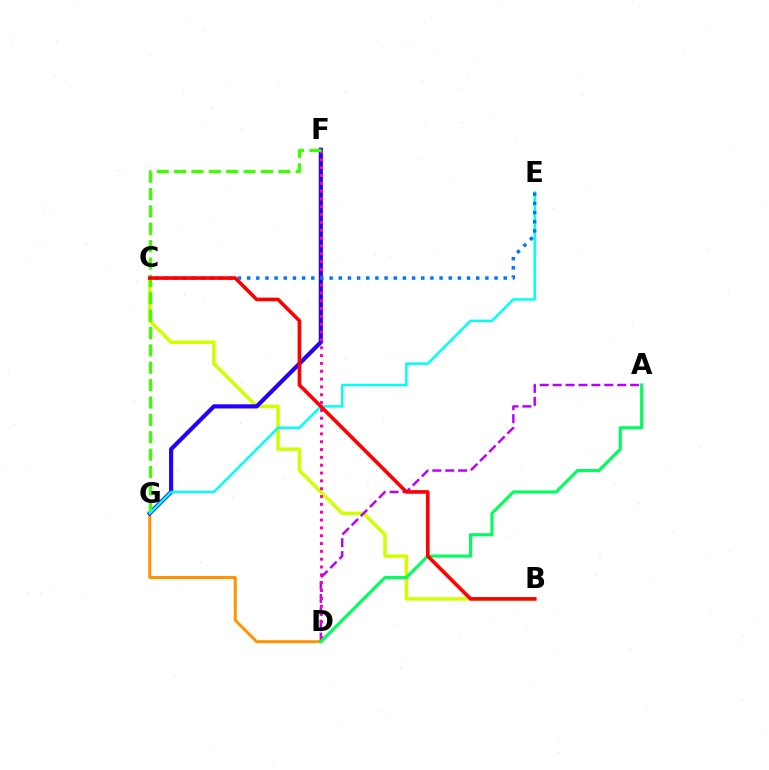{('D', 'G'): [{'color': '#ff9400', 'line_style': 'solid', 'thickness': 2.17}], ('B', 'C'): [{'color': '#d1ff00', 'line_style': 'solid', 'thickness': 2.53}, {'color': '#ff0000', 'line_style': 'solid', 'thickness': 2.61}], ('A', 'D'): [{'color': '#b900ff', 'line_style': 'dashed', 'thickness': 1.75}, {'color': '#00ff5c', 'line_style': 'solid', 'thickness': 2.24}], ('F', 'G'): [{'color': '#2500ff', 'line_style': 'solid', 'thickness': 2.99}, {'color': '#3dff00', 'line_style': 'dashed', 'thickness': 2.36}], ('D', 'F'): [{'color': '#ff00ac', 'line_style': 'dotted', 'thickness': 2.13}], ('E', 'G'): [{'color': '#00fff6', 'line_style': 'solid', 'thickness': 1.79}], ('C', 'E'): [{'color': '#0074ff', 'line_style': 'dotted', 'thickness': 2.49}]}